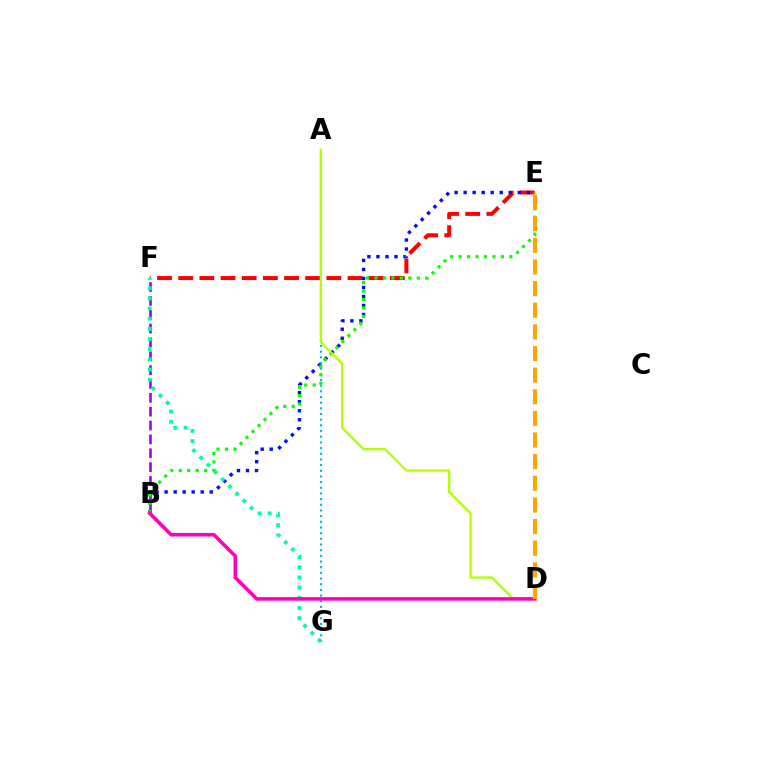{('E', 'F'): [{'color': '#ff0000', 'line_style': 'dashed', 'thickness': 2.88}], ('B', 'E'): [{'color': '#0010ff', 'line_style': 'dotted', 'thickness': 2.45}, {'color': '#08ff00', 'line_style': 'dotted', 'thickness': 2.3}], ('A', 'G'): [{'color': '#00b5ff', 'line_style': 'dotted', 'thickness': 1.54}], ('B', 'F'): [{'color': '#9b00ff', 'line_style': 'dashed', 'thickness': 1.88}], ('A', 'D'): [{'color': '#b3ff00', 'line_style': 'solid', 'thickness': 1.65}], ('F', 'G'): [{'color': '#00ff9d', 'line_style': 'dotted', 'thickness': 2.76}], ('B', 'D'): [{'color': '#ff00bd', 'line_style': 'solid', 'thickness': 2.58}], ('D', 'E'): [{'color': '#ffa500', 'line_style': 'dashed', 'thickness': 2.94}]}